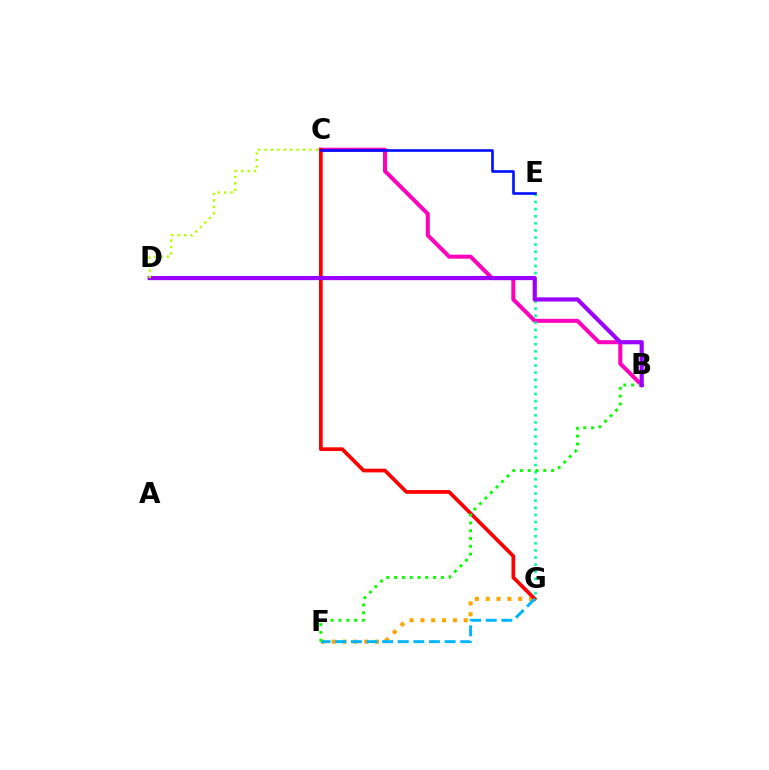{('F', 'G'): [{'color': '#ffa500', 'line_style': 'dotted', 'thickness': 2.94}, {'color': '#00b5ff', 'line_style': 'dashed', 'thickness': 2.12}], ('B', 'C'): [{'color': '#ff00bd', 'line_style': 'solid', 'thickness': 2.89}], ('C', 'G'): [{'color': '#ff0000', 'line_style': 'solid', 'thickness': 2.67}], ('E', 'G'): [{'color': '#00ff9d', 'line_style': 'dotted', 'thickness': 1.93}], ('B', 'F'): [{'color': '#08ff00', 'line_style': 'dotted', 'thickness': 2.12}], ('C', 'E'): [{'color': '#0010ff', 'line_style': 'solid', 'thickness': 1.89}], ('B', 'D'): [{'color': '#9b00ff', 'line_style': 'solid', 'thickness': 3.0}], ('C', 'D'): [{'color': '#b3ff00', 'line_style': 'dotted', 'thickness': 1.74}]}